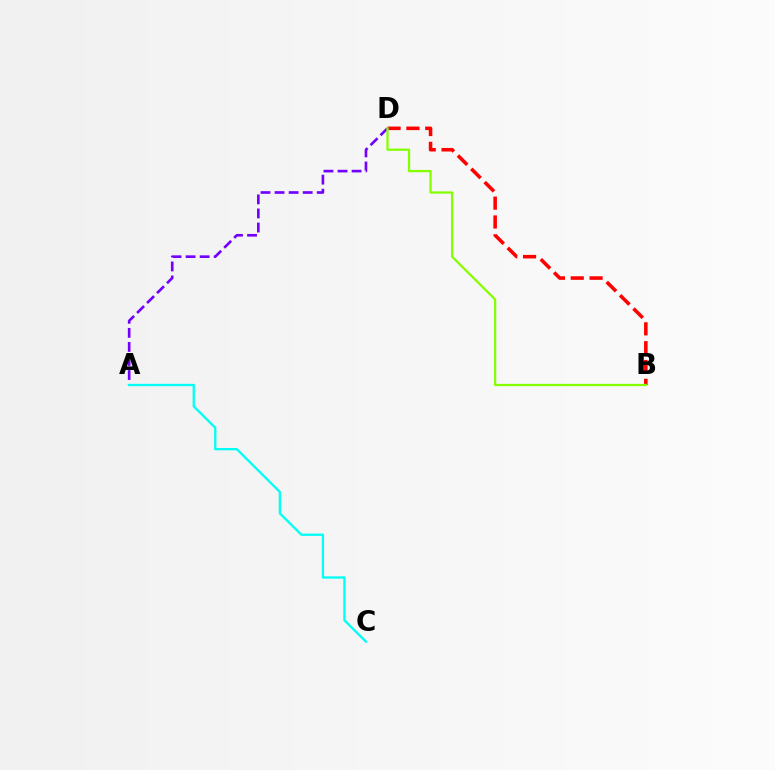{('A', 'D'): [{'color': '#7200ff', 'line_style': 'dashed', 'thickness': 1.91}], ('B', 'D'): [{'color': '#ff0000', 'line_style': 'dashed', 'thickness': 2.56}, {'color': '#84ff00', 'line_style': 'solid', 'thickness': 1.62}], ('A', 'C'): [{'color': '#00fff6', 'line_style': 'solid', 'thickness': 1.66}]}